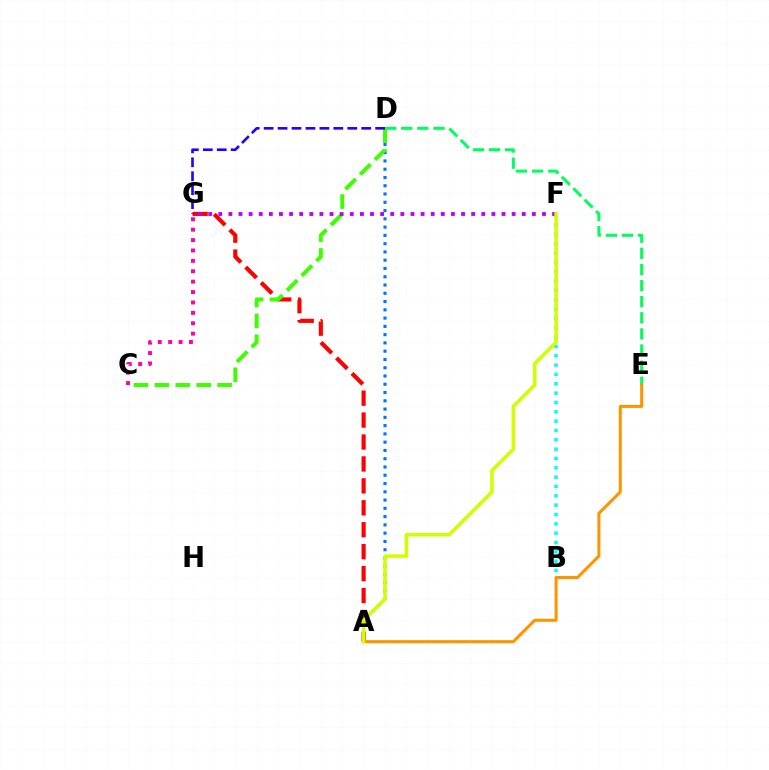{('A', 'D'): [{'color': '#0074ff', 'line_style': 'dotted', 'thickness': 2.25}], ('D', 'E'): [{'color': '#00ff5c', 'line_style': 'dashed', 'thickness': 2.19}], ('A', 'G'): [{'color': '#ff0000', 'line_style': 'dashed', 'thickness': 2.98}], ('C', 'D'): [{'color': '#3dff00', 'line_style': 'dashed', 'thickness': 2.84}], ('D', 'G'): [{'color': '#2500ff', 'line_style': 'dashed', 'thickness': 1.89}], ('B', 'F'): [{'color': '#00fff6', 'line_style': 'dotted', 'thickness': 2.54}], ('A', 'E'): [{'color': '#ff9400', 'line_style': 'solid', 'thickness': 2.19}], ('F', 'G'): [{'color': '#b900ff', 'line_style': 'dotted', 'thickness': 2.75}], ('A', 'F'): [{'color': '#d1ff00', 'line_style': 'solid', 'thickness': 2.55}], ('C', 'G'): [{'color': '#ff00ac', 'line_style': 'dotted', 'thickness': 2.83}]}